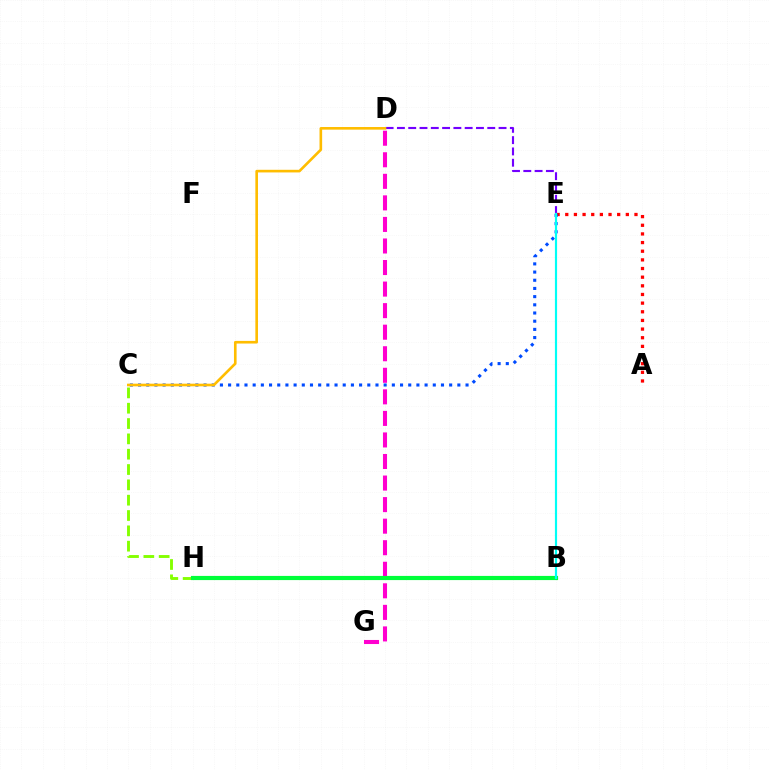{('C', 'H'): [{'color': '#84ff00', 'line_style': 'dashed', 'thickness': 2.08}], ('A', 'E'): [{'color': '#ff0000', 'line_style': 'dotted', 'thickness': 2.35}], ('D', 'G'): [{'color': '#ff00cf', 'line_style': 'dashed', 'thickness': 2.93}], ('C', 'E'): [{'color': '#004bff', 'line_style': 'dotted', 'thickness': 2.22}], ('D', 'E'): [{'color': '#7200ff', 'line_style': 'dashed', 'thickness': 1.53}], ('B', 'H'): [{'color': '#00ff39', 'line_style': 'solid', 'thickness': 3.0}], ('C', 'D'): [{'color': '#ffbd00', 'line_style': 'solid', 'thickness': 1.9}], ('B', 'E'): [{'color': '#00fff6', 'line_style': 'solid', 'thickness': 1.56}]}